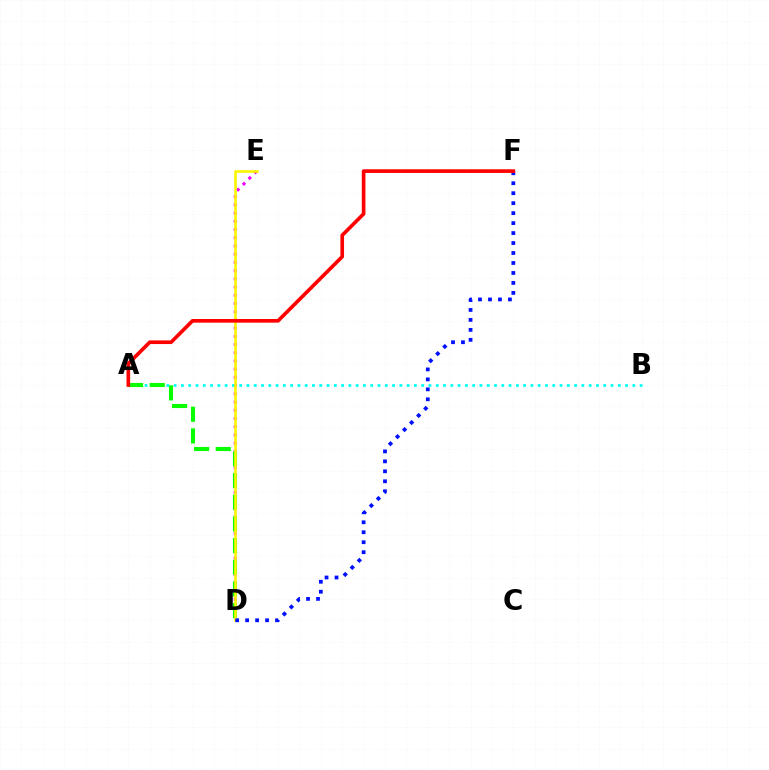{('D', 'E'): [{'color': '#ee00ff', 'line_style': 'dotted', 'thickness': 2.23}, {'color': '#fcf500', 'line_style': 'solid', 'thickness': 1.88}], ('A', 'B'): [{'color': '#00fff6', 'line_style': 'dotted', 'thickness': 1.98}], ('A', 'D'): [{'color': '#08ff00', 'line_style': 'dashed', 'thickness': 2.94}], ('D', 'F'): [{'color': '#0010ff', 'line_style': 'dotted', 'thickness': 2.71}], ('A', 'F'): [{'color': '#ff0000', 'line_style': 'solid', 'thickness': 2.63}]}